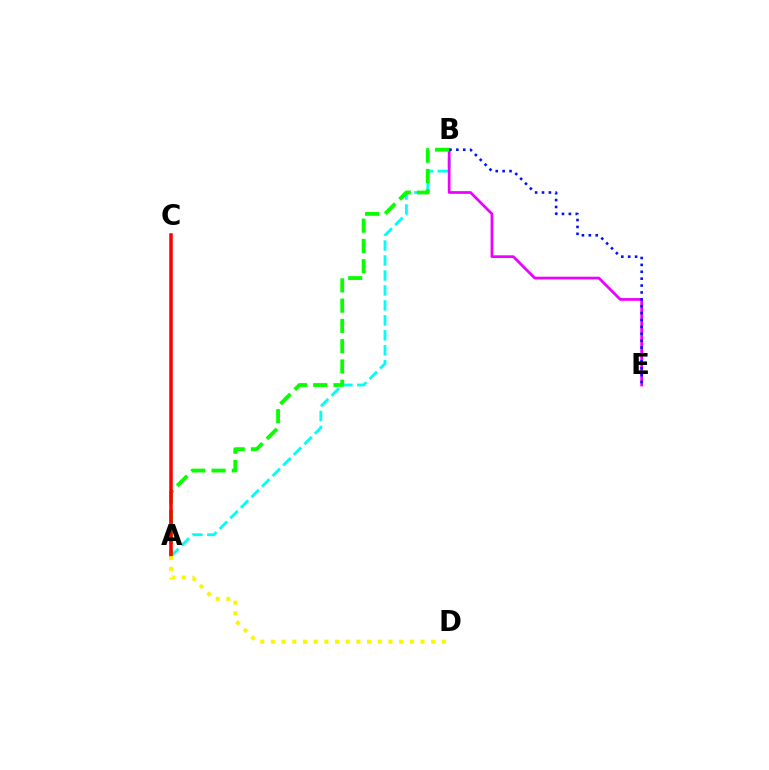{('A', 'B'): [{'color': '#00fff6', 'line_style': 'dashed', 'thickness': 2.03}, {'color': '#08ff00', 'line_style': 'dashed', 'thickness': 2.75}], ('B', 'E'): [{'color': '#ee00ff', 'line_style': 'solid', 'thickness': 1.97}, {'color': '#0010ff', 'line_style': 'dotted', 'thickness': 1.87}], ('A', 'C'): [{'color': '#ff0000', 'line_style': 'solid', 'thickness': 2.53}], ('A', 'D'): [{'color': '#fcf500', 'line_style': 'dotted', 'thickness': 2.9}]}